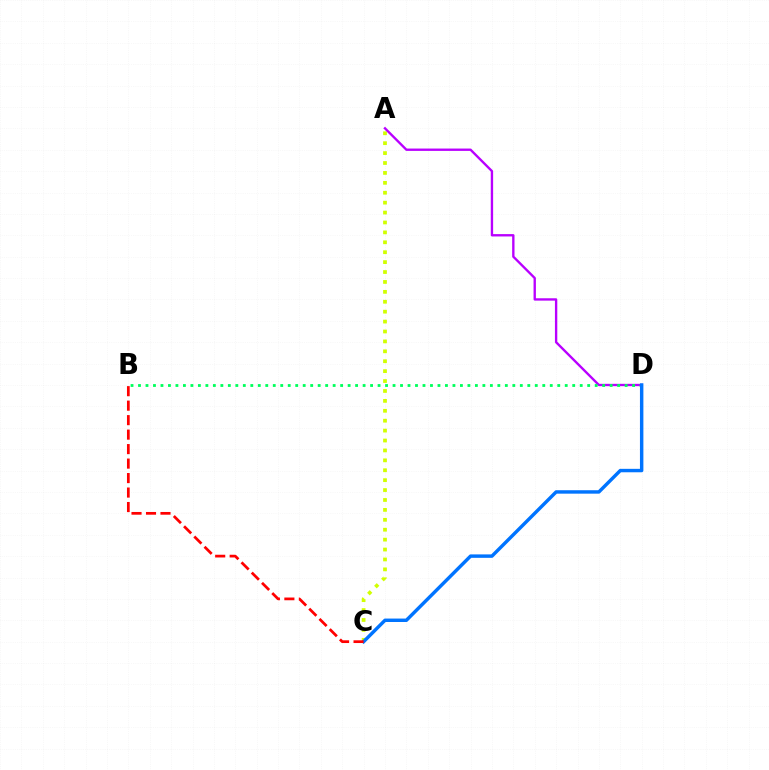{('A', 'C'): [{'color': '#d1ff00', 'line_style': 'dotted', 'thickness': 2.69}], ('A', 'D'): [{'color': '#b900ff', 'line_style': 'solid', 'thickness': 1.7}], ('B', 'D'): [{'color': '#00ff5c', 'line_style': 'dotted', 'thickness': 2.03}], ('C', 'D'): [{'color': '#0074ff', 'line_style': 'solid', 'thickness': 2.47}], ('B', 'C'): [{'color': '#ff0000', 'line_style': 'dashed', 'thickness': 1.97}]}